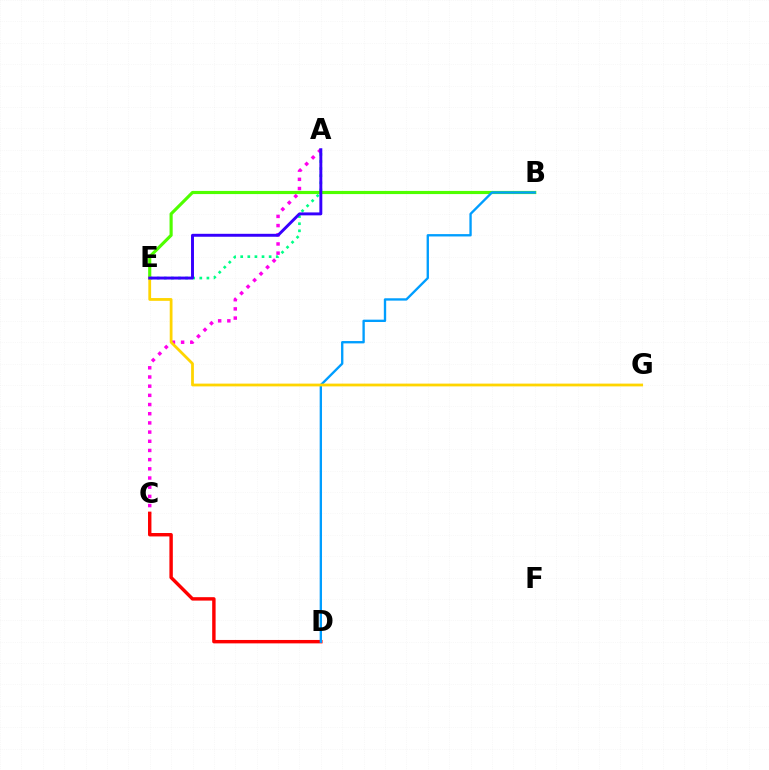{('A', 'C'): [{'color': '#ff00ed', 'line_style': 'dotted', 'thickness': 2.5}], ('A', 'E'): [{'color': '#00ff86', 'line_style': 'dotted', 'thickness': 1.93}, {'color': '#3700ff', 'line_style': 'solid', 'thickness': 2.11}], ('B', 'E'): [{'color': '#4fff00', 'line_style': 'solid', 'thickness': 2.27}], ('C', 'D'): [{'color': '#ff0000', 'line_style': 'solid', 'thickness': 2.46}], ('B', 'D'): [{'color': '#009eff', 'line_style': 'solid', 'thickness': 1.69}], ('E', 'G'): [{'color': '#ffd500', 'line_style': 'solid', 'thickness': 2.0}]}